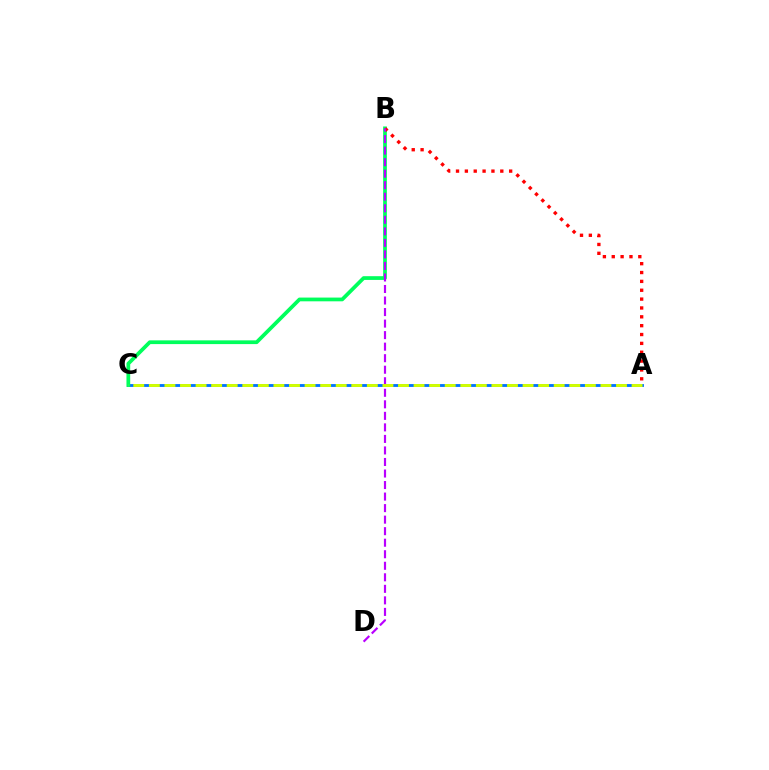{('A', 'C'): [{'color': '#0074ff', 'line_style': 'solid', 'thickness': 2.05}, {'color': '#d1ff00', 'line_style': 'dashed', 'thickness': 2.12}], ('B', 'C'): [{'color': '#00ff5c', 'line_style': 'solid', 'thickness': 2.69}], ('A', 'B'): [{'color': '#ff0000', 'line_style': 'dotted', 'thickness': 2.41}], ('B', 'D'): [{'color': '#b900ff', 'line_style': 'dashed', 'thickness': 1.57}]}